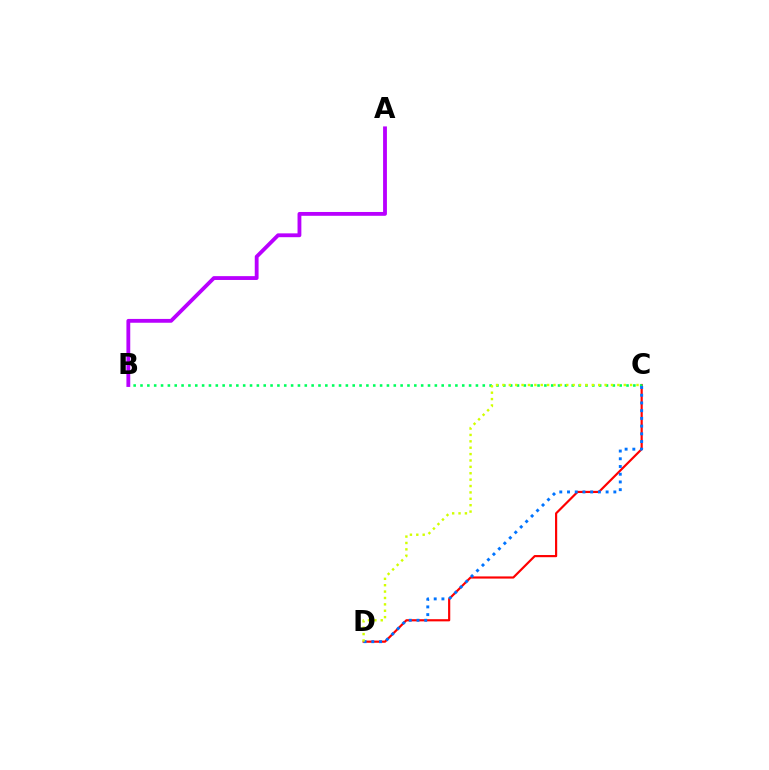{('C', 'D'): [{'color': '#ff0000', 'line_style': 'solid', 'thickness': 1.57}, {'color': '#0074ff', 'line_style': 'dotted', 'thickness': 2.1}, {'color': '#d1ff00', 'line_style': 'dotted', 'thickness': 1.74}], ('B', 'C'): [{'color': '#00ff5c', 'line_style': 'dotted', 'thickness': 1.86}], ('A', 'B'): [{'color': '#b900ff', 'line_style': 'solid', 'thickness': 2.76}]}